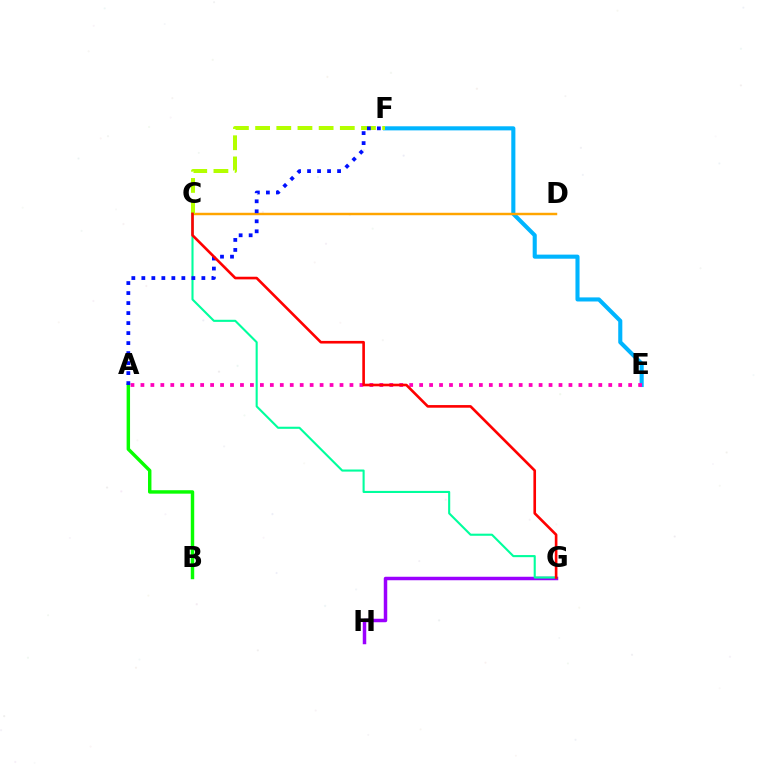{('E', 'F'): [{'color': '#00b5ff', 'line_style': 'solid', 'thickness': 2.94}], ('A', 'B'): [{'color': '#08ff00', 'line_style': 'solid', 'thickness': 2.48}], ('C', 'D'): [{'color': '#ffa500', 'line_style': 'solid', 'thickness': 1.76}], ('G', 'H'): [{'color': '#9b00ff', 'line_style': 'solid', 'thickness': 2.51}], ('C', 'G'): [{'color': '#00ff9d', 'line_style': 'solid', 'thickness': 1.51}, {'color': '#ff0000', 'line_style': 'solid', 'thickness': 1.89}], ('C', 'F'): [{'color': '#b3ff00', 'line_style': 'dashed', 'thickness': 2.88}], ('A', 'E'): [{'color': '#ff00bd', 'line_style': 'dotted', 'thickness': 2.7}], ('A', 'F'): [{'color': '#0010ff', 'line_style': 'dotted', 'thickness': 2.72}]}